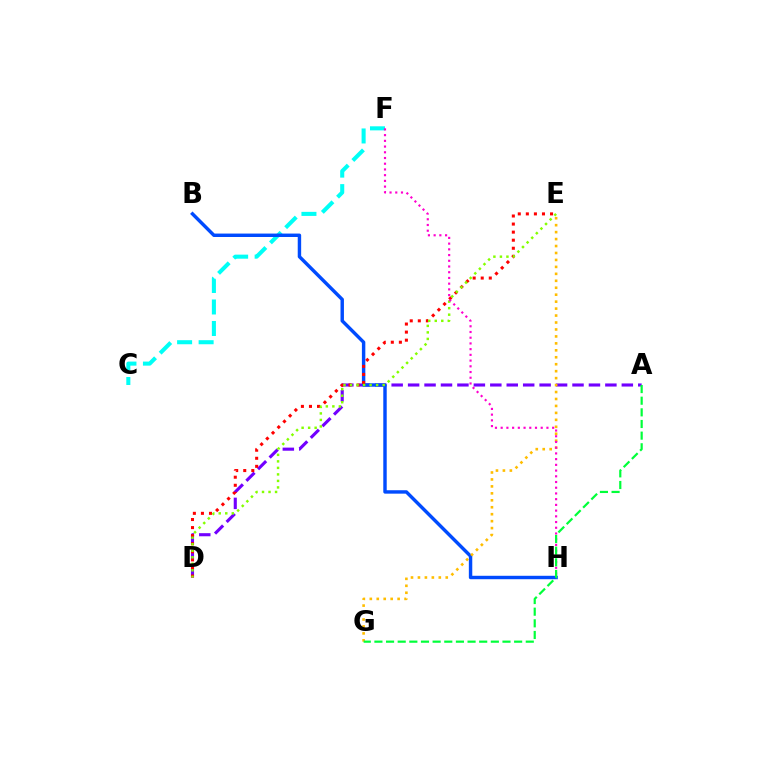{('C', 'F'): [{'color': '#00fff6', 'line_style': 'dashed', 'thickness': 2.92}], ('A', 'D'): [{'color': '#7200ff', 'line_style': 'dashed', 'thickness': 2.23}], ('B', 'H'): [{'color': '#004bff', 'line_style': 'solid', 'thickness': 2.47}], ('D', 'E'): [{'color': '#ff0000', 'line_style': 'dotted', 'thickness': 2.19}, {'color': '#84ff00', 'line_style': 'dotted', 'thickness': 1.77}], ('E', 'G'): [{'color': '#ffbd00', 'line_style': 'dotted', 'thickness': 1.89}], ('F', 'H'): [{'color': '#ff00cf', 'line_style': 'dotted', 'thickness': 1.55}], ('A', 'G'): [{'color': '#00ff39', 'line_style': 'dashed', 'thickness': 1.58}]}